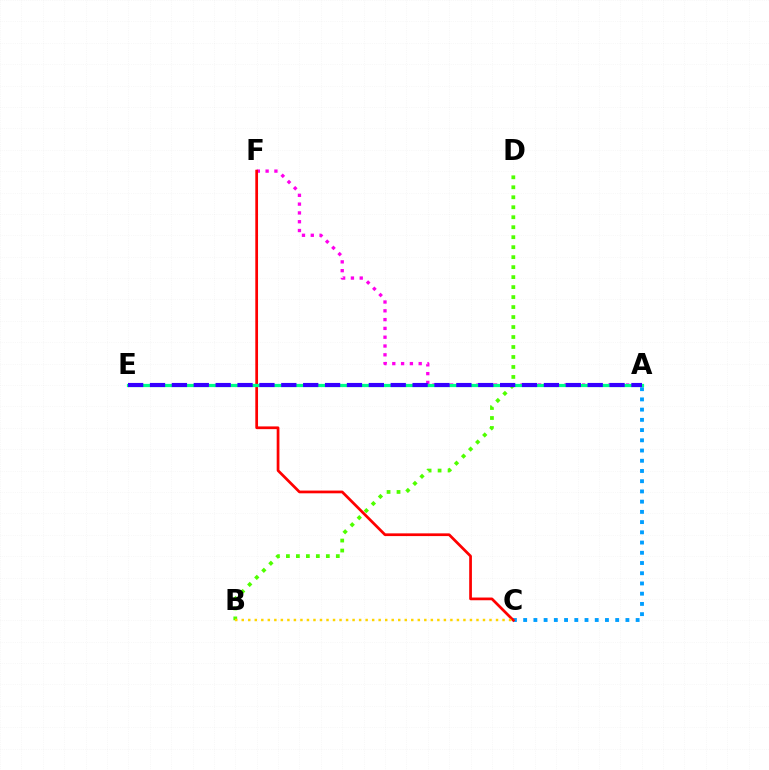{('A', 'F'): [{'color': '#ff00ed', 'line_style': 'dotted', 'thickness': 2.39}], ('A', 'C'): [{'color': '#009eff', 'line_style': 'dotted', 'thickness': 2.78}], ('B', 'D'): [{'color': '#4fff00', 'line_style': 'dotted', 'thickness': 2.71}], ('C', 'F'): [{'color': '#ff0000', 'line_style': 'solid', 'thickness': 1.96}], ('B', 'C'): [{'color': '#ffd500', 'line_style': 'dotted', 'thickness': 1.77}], ('A', 'E'): [{'color': '#00ff86', 'line_style': 'solid', 'thickness': 2.32}, {'color': '#3700ff', 'line_style': 'dashed', 'thickness': 2.97}]}